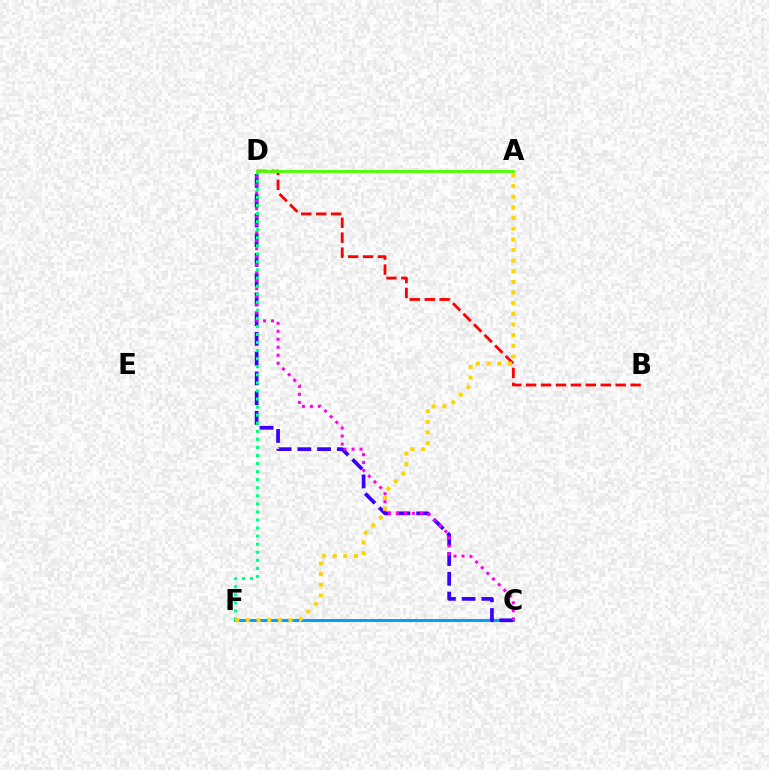{('C', 'F'): [{'color': '#009eff', 'line_style': 'solid', 'thickness': 2.12}], ('C', 'D'): [{'color': '#3700ff', 'line_style': 'dashed', 'thickness': 2.68}, {'color': '#ff00ed', 'line_style': 'dotted', 'thickness': 2.17}], ('B', 'D'): [{'color': '#ff0000', 'line_style': 'dashed', 'thickness': 2.03}], ('D', 'F'): [{'color': '#00ff86', 'line_style': 'dotted', 'thickness': 2.19}], ('A', 'D'): [{'color': '#4fff00', 'line_style': 'solid', 'thickness': 2.04}], ('A', 'F'): [{'color': '#ffd500', 'line_style': 'dotted', 'thickness': 2.89}]}